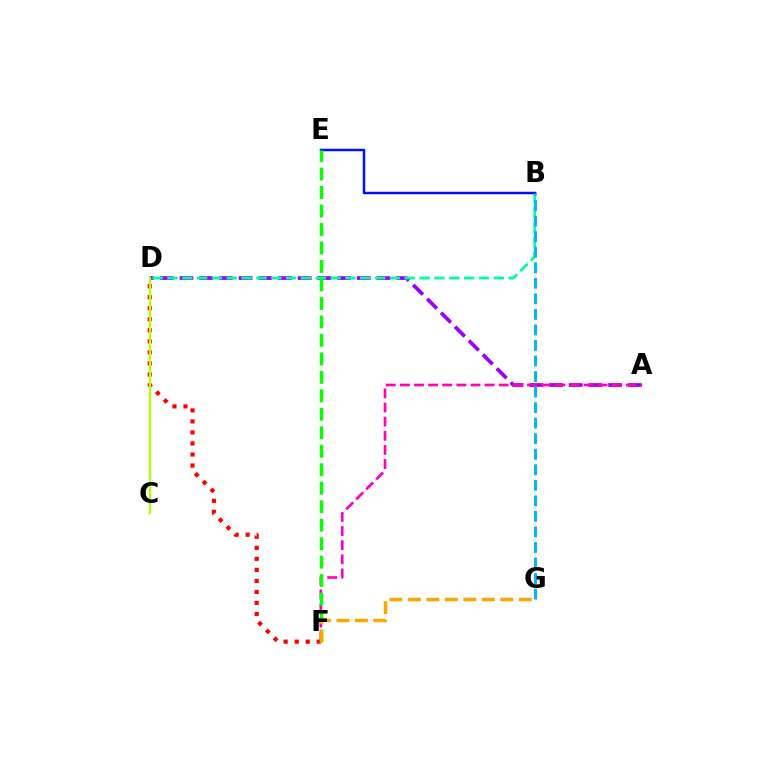{('A', 'D'): [{'color': '#9b00ff', 'line_style': 'dashed', 'thickness': 2.68}], ('A', 'F'): [{'color': '#ff00bd', 'line_style': 'dashed', 'thickness': 1.92}], ('B', 'D'): [{'color': '#00ff9d', 'line_style': 'dashed', 'thickness': 2.01}], ('B', 'E'): [{'color': '#0010ff', 'line_style': 'solid', 'thickness': 1.79}], ('B', 'G'): [{'color': '#00b5ff', 'line_style': 'dashed', 'thickness': 2.11}], ('D', 'F'): [{'color': '#ff0000', 'line_style': 'dotted', 'thickness': 3.0}], ('C', 'D'): [{'color': '#b3ff00', 'line_style': 'solid', 'thickness': 1.62}], ('E', 'F'): [{'color': '#08ff00', 'line_style': 'dashed', 'thickness': 2.51}], ('F', 'G'): [{'color': '#ffa500', 'line_style': 'dashed', 'thickness': 2.51}]}